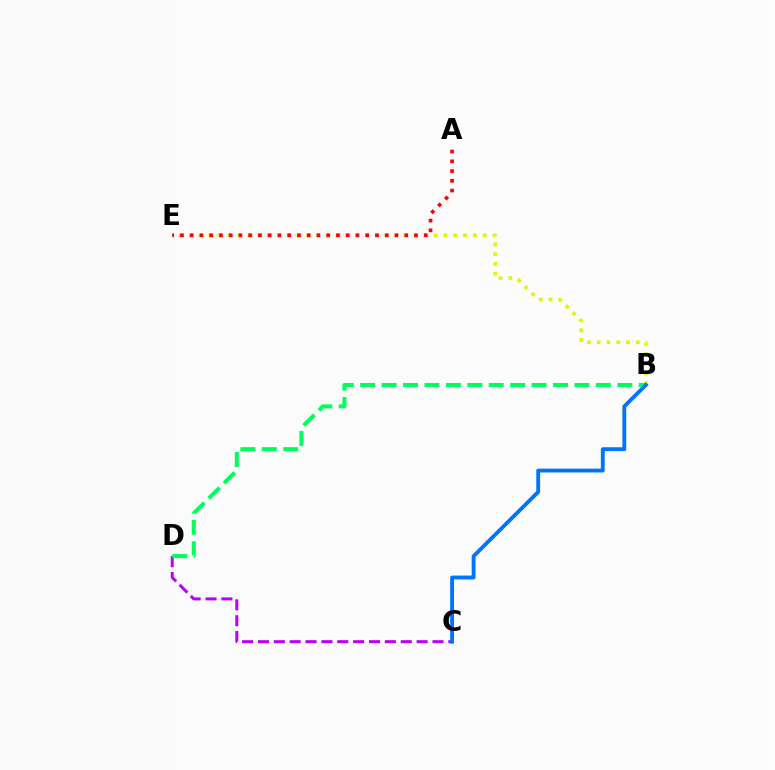{('B', 'E'): [{'color': '#d1ff00', 'line_style': 'dotted', 'thickness': 2.66}], ('C', 'D'): [{'color': '#b900ff', 'line_style': 'dashed', 'thickness': 2.16}], ('A', 'E'): [{'color': '#ff0000', 'line_style': 'dotted', 'thickness': 2.65}], ('B', 'D'): [{'color': '#00ff5c', 'line_style': 'dashed', 'thickness': 2.91}], ('B', 'C'): [{'color': '#0074ff', 'line_style': 'solid', 'thickness': 2.77}]}